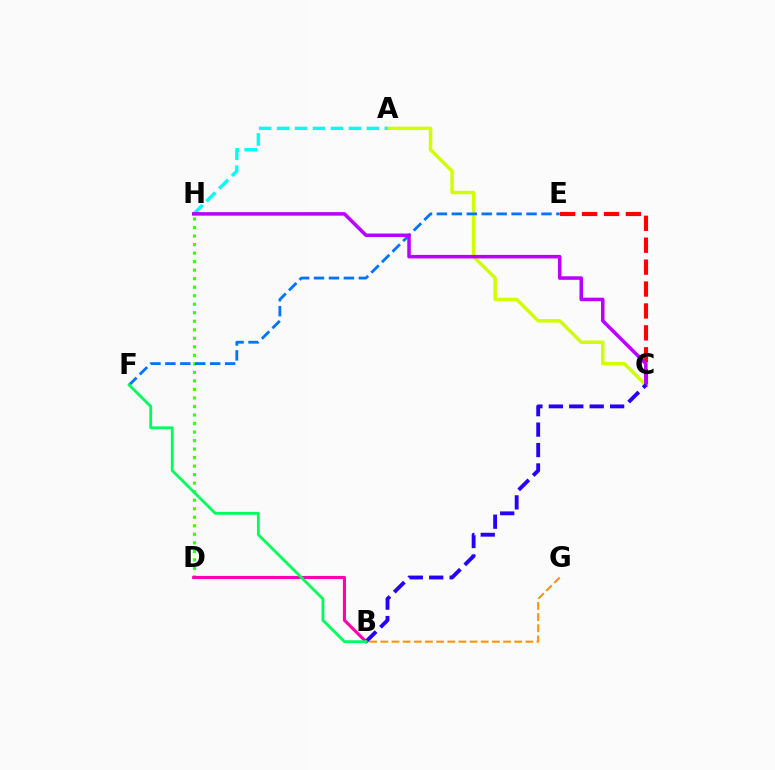{('D', 'H'): [{'color': '#3dff00', 'line_style': 'dotted', 'thickness': 2.32}], ('C', 'E'): [{'color': '#ff0000', 'line_style': 'dashed', 'thickness': 2.98}], ('A', 'C'): [{'color': '#d1ff00', 'line_style': 'solid', 'thickness': 2.51}], ('E', 'F'): [{'color': '#0074ff', 'line_style': 'dashed', 'thickness': 2.03}], ('A', 'H'): [{'color': '#00fff6', 'line_style': 'dashed', 'thickness': 2.44}], ('C', 'H'): [{'color': '#b900ff', 'line_style': 'solid', 'thickness': 2.54}], ('B', 'C'): [{'color': '#2500ff', 'line_style': 'dashed', 'thickness': 2.78}], ('B', 'D'): [{'color': '#ff00ac', 'line_style': 'solid', 'thickness': 2.24}], ('B', 'F'): [{'color': '#00ff5c', 'line_style': 'solid', 'thickness': 2.03}], ('B', 'G'): [{'color': '#ff9400', 'line_style': 'dashed', 'thickness': 1.52}]}